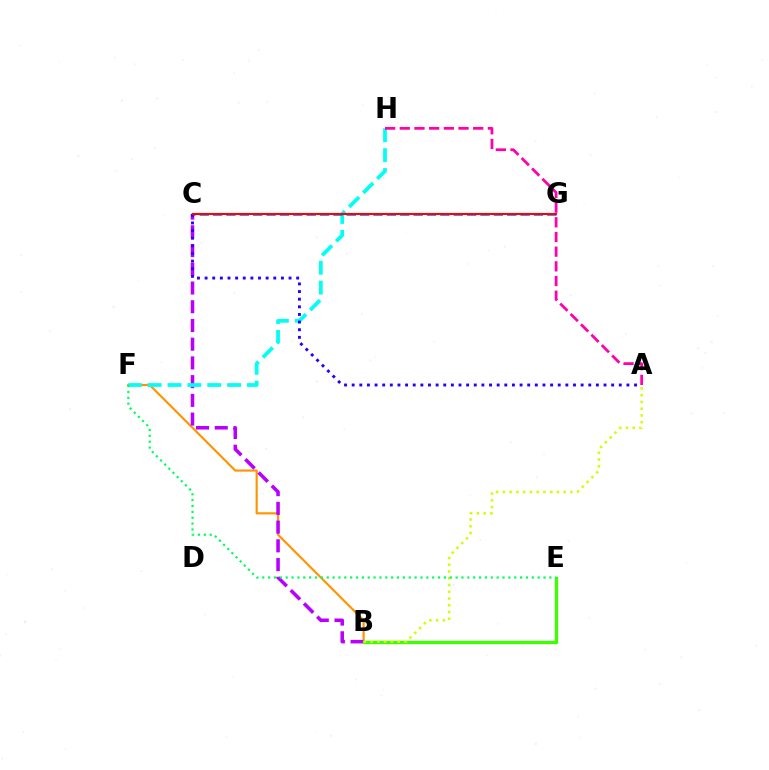{('B', 'F'): [{'color': '#ff9400', 'line_style': 'solid', 'thickness': 1.55}], ('B', 'C'): [{'color': '#b900ff', 'line_style': 'dashed', 'thickness': 2.54}], ('F', 'H'): [{'color': '#00fff6', 'line_style': 'dashed', 'thickness': 2.7}], ('A', 'C'): [{'color': '#2500ff', 'line_style': 'dotted', 'thickness': 2.07}], ('A', 'H'): [{'color': '#ff00ac', 'line_style': 'dashed', 'thickness': 1.99}], ('B', 'E'): [{'color': '#3dff00', 'line_style': 'solid', 'thickness': 2.38}], ('A', 'B'): [{'color': '#d1ff00', 'line_style': 'dotted', 'thickness': 1.84}], ('E', 'F'): [{'color': '#00ff5c', 'line_style': 'dotted', 'thickness': 1.59}], ('C', 'G'): [{'color': '#0074ff', 'line_style': 'dashed', 'thickness': 1.82}, {'color': '#ff0000', 'line_style': 'solid', 'thickness': 1.51}]}